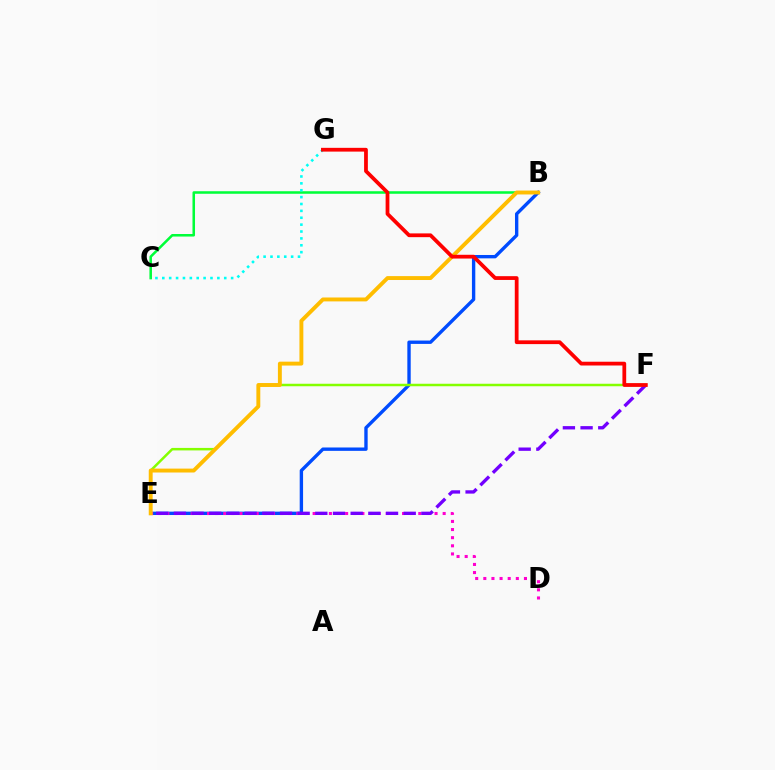{('B', 'E'): [{'color': '#004bff', 'line_style': 'solid', 'thickness': 2.43}, {'color': '#ffbd00', 'line_style': 'solid', 'thickness': 2.81}], ('E', 'F'): [{'color': '#84ff00', 'line_style': 'solid', 'thickness': 1.8}, {'color': '#7200ff', 'line_style': 'dashed', 'thickness': 2.4}], ('D', 'E'): [{'color': '#ff00cf', 'line_style': 'dotted', 'thickness': 2.21}], ('B', 'C'): [{'color': '#00ff39', 'line_style': 'solid', 'thickness': 1.83}], ('C', 'G'): [{'color': '#00fff6', 'line_style': 'dotted', 'thickness': 1.87}], ('F', 'G'): [{'color': '#ff0000', 'line_style': 'solid', 'thickness': 2.71}]}